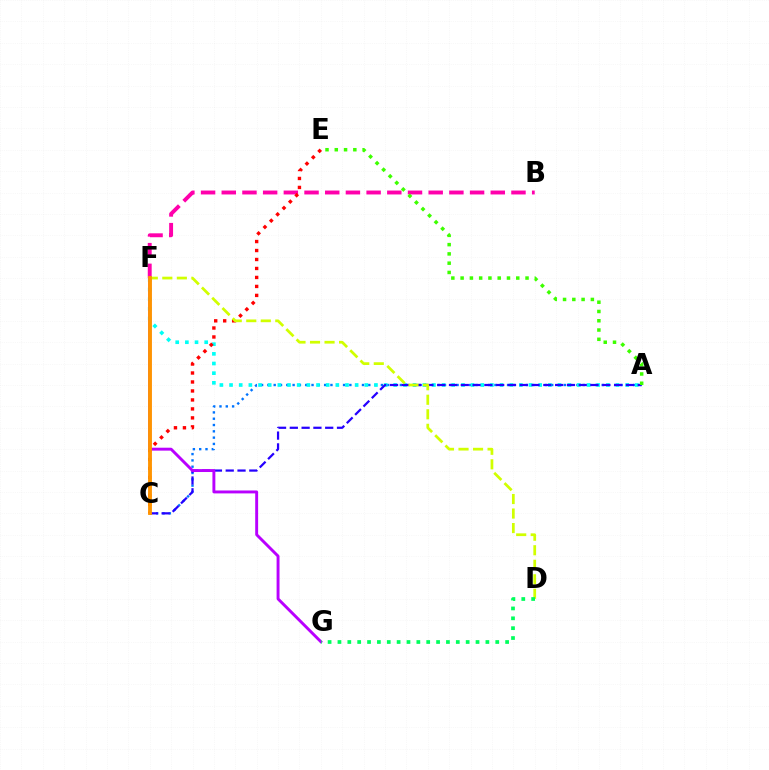{('B', 'F'): [{'color': '#ff00ac', 'line_style': 'dashed', 'thickness': 2.81}], ('A', 'C'): [{'color': '#0074ff', 'line_style': 'dotted', 'thickness': 1.71}, {'color': '#2500ff', 'line_style': 'dashed', 'thickness': 1.6}], ('A', 'F'): [{'color': '#00fff6', 'line_style': 'dotted', 'thickness': 2.63}], ('C', 'E'): [{'color': '#ff0000', 'line_style': 'dotted', 'thickness': 2.44}], ('F', 'G'): [{'color': '#b900ff', 'line_style': 'solid', 'thickness': 2.1}], ('D', 'F'): [{'color': '#d1ff00', 'line_style': 'dashed', 'thickness': 1.97}], ('D', 'G'): [{'color': '#00ff5c', 'line_style': 'dotted', 'thickness': 2.68}], ('A', 'E'): [{'color': '#3dff00', 'line_style': 'dotted', 'thickness': 2.52}], ('C', 'F'): [{'color': '#ff9400', 'line_style': 'solid', 'thickness': 2.77}]}